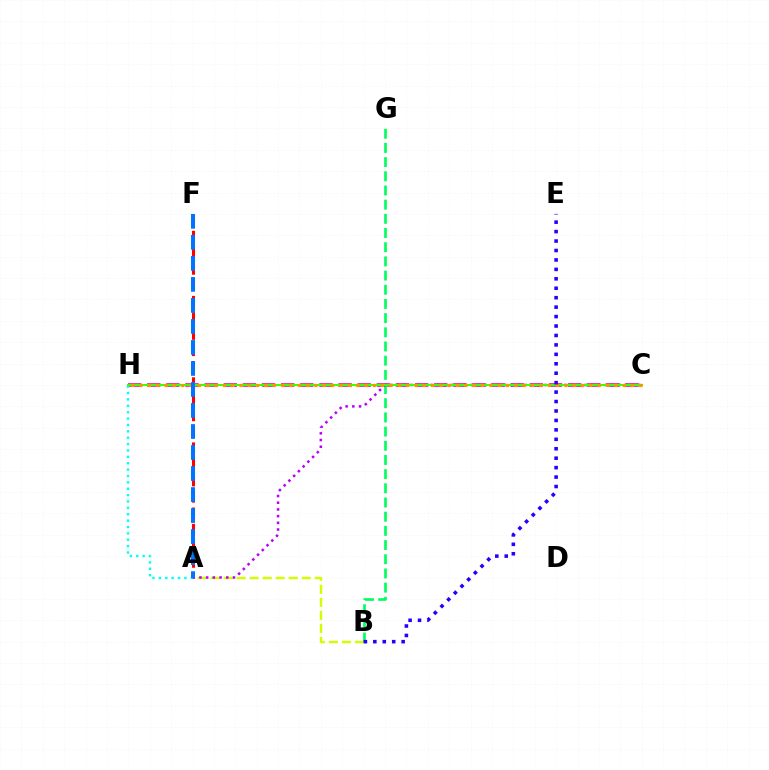{('C', 'H'): [{'color': '#ff00ac', 'line_style': 'dashed', 'thickness': 2.6}, {'color': '#3dff00', 'line_style': 'solid', 'thickness': 1.53}, {'color': '#ff9400', 'line_style': 'dotted', 'thickness': 2.26}], ('A', 'F'): [{'color': '#ff0000', 'line_style': 'dashed', 'thickness': 2.21}, {'color': '#0074ff', 'line_style': 'dashed', 'thickness': 2.85}], ('A', 'B'): [{'color': '#d1ff00', 'line_style': 'dashed', 'thickness': 1.77}], ('A', 'H'): [{'color': '#00fff6', 'line_style': 'dotted', 'thickness': 1.73}], ('B', 'G'): [{'color': '#00ff5c', 'line_style': 'dashed', 'thickness': 1.93}], ('A', 'C'): [{'color': '#b900ff', 'line_style': 'dotted', 'thickness': 1.82}], ('B', 'E'): [{'color': '#2500ff', 'line_style': 'dotted', 'thickness': 2.57}]}